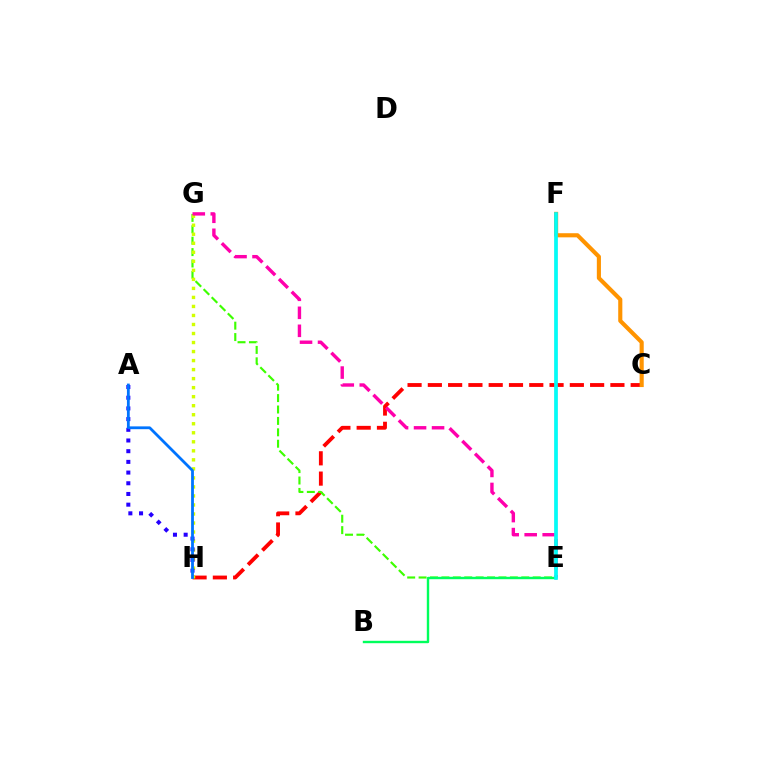{('C', 'H'): [{'color': '#ff0000', 'line_style': 'dashed', 'thickness': 2.76}], ('E', 'G'): [{'color': '#3dff00', 'line_style': 'dashed', 'thickness': 1.55}, {'color': '#ff00ac', 'line_style': 'dashed', 'thickness': 2.45}], ('G', 'H'): [{'color': '#d1ff00', 'line_style': 'dotted', 'thickness': 2.45}], ('A', 'H'): [{'color': '#2500ff', 'line_style': 'dotted', 'thickness': 2.91}, {'color': '#0074ff', 'line_style': 'solid', 'thickness': 2.02}], ('B', 'E'): [{'color': '#00ff5c', 'line_style': 'solid', 'thickness': 1.73}], ('C', 'F'): [{'color': '#ff9400', 'line_style': 'solid', 'thickness': 2.97}], ('E', 'F'): [{'color': '#b900ff', 'line_style': 'solid', 'thickness': 1.72}, {'color': '#00fff6', 'line_style': 'solid', 'thickness': 2.62}]}